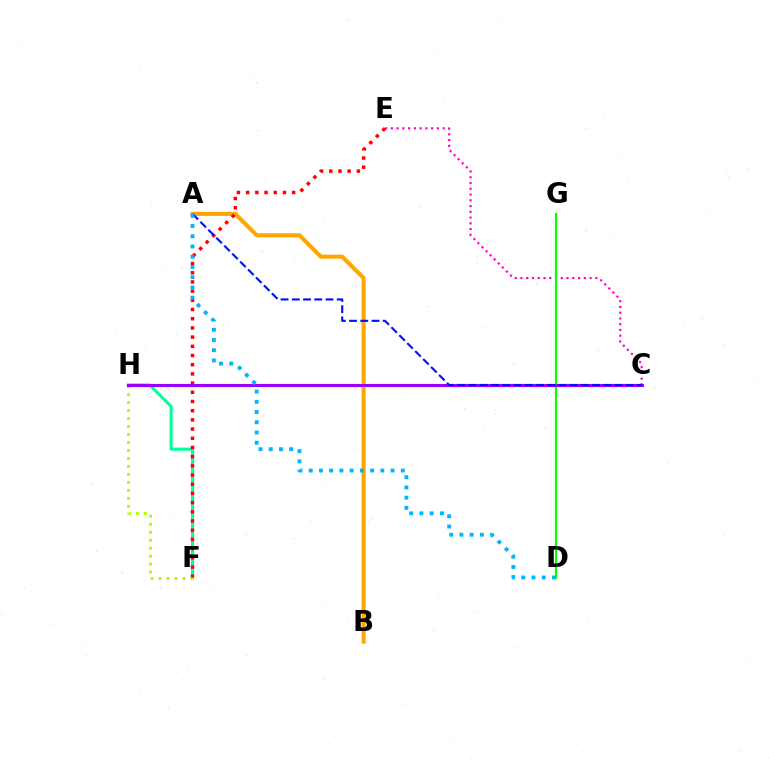{('F', 'H'): [{'color': '#00ff9d', 'line_style': 'solid', 'thickness': 2.21}, {'color': '#b3ff00', 'line_style': 'dotted', 'thickness': 2.17}], ('C', 'E'): [{'color': '#ff00bd', 'line_style': 'dotted', 'thickness': 1.56}], ('D', 'G'): [{'color': '#08ff00', 'line_style': 'solid', 'thickness': 1.57}], ('A', 'B'): [{'color': '#ffa500', 'line_style': 'solid', 'thickness': 2.92}], ('E', 'F'): [{'color': '#ff0000', 'line_style': 'dotted', 'thickness': 2.5}], ('C', 'H'): [{'color': '#9b00ff', 'line_style': 'solid', 'thickness': 2.22}], ('A', 'C'): [{'color': '#0010ff', 'line_style': 'dashed', 'thickness': 1.53}], ('A', 'D'): [{'color': '#00b5ff', 'line_style': 'dotted', 'thickness': 2.78}]}